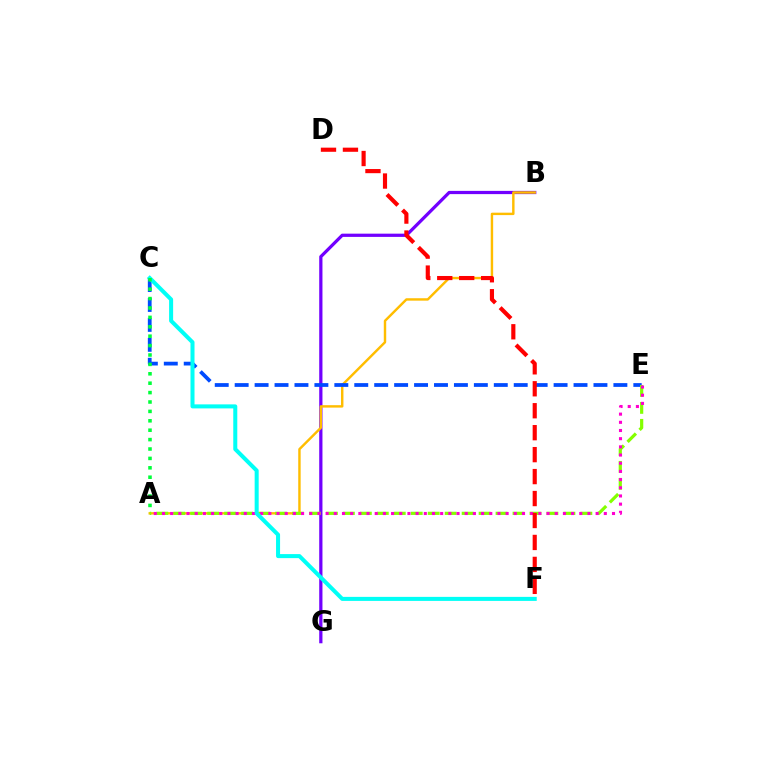{('B', 'G'): [{'color': '#7200ff', 'line_style': 'solid', 'thickness': 2.33}], ('A', 'B'): [{'color': '#ffbd00', 'line_style': 'solid', 'thickness': 1.75}], ('C', 'E'): [{'color': '#004bff', 'line_style': 'dashed', 'thickness': 2.71}], ('A', 'E'): [{'color': '#84ff00', 'line_style': 'dashed', 'thickness': 2.3}, {'color': '#ff00cf', 'line_style': 'dotted', 'thickness': 2.22}], ('D', 'F'): [{'color': '#ff0000', 'line_style': 'dashed', 'thickness': 2.98}], ('C', 'F'): [{'color': '#00fff6', 'line_style': 'solid', 'thickness': 2.9}], ('A', 'C'): [{'color': '#00ff39', 'line_style': 'dotted', 'thickness': 2.55}]}